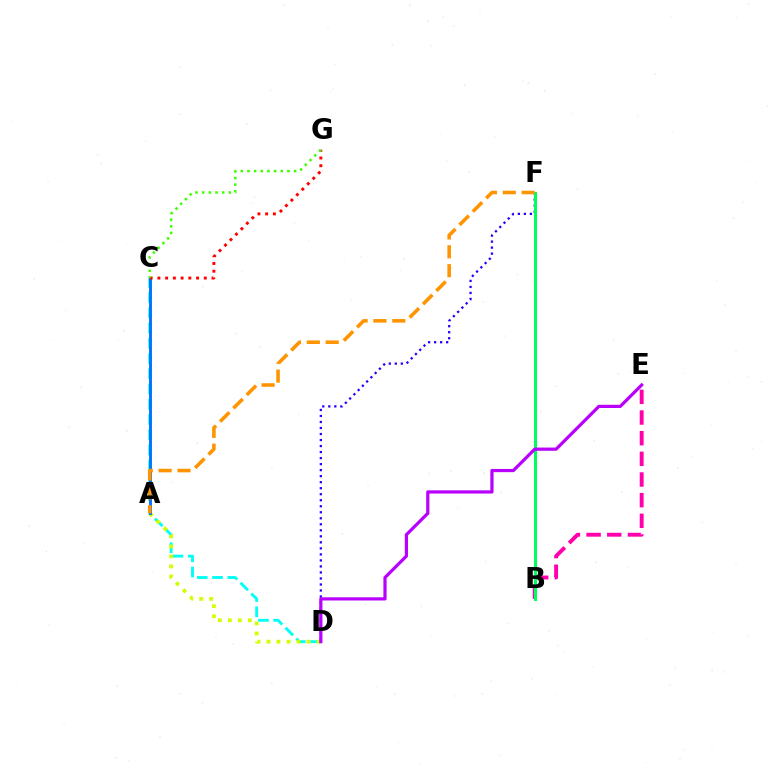{('C', 'D'): [{'color': '#00fff6', 'line_style': 'dashed', 'thickness': 2.07}], ('A', 'D'): [{'color': '#d1ff00', 'line_style': 'dotted', 'thickness': 2.72}], ('B', 'E'): [{'color': '#ff00ac', 'line_style': 'dashed', 'thickness': 2.81}], ('A', 'C'): [{'color': '#0074ff', 'line_style': 'solid', 'thickness': 2.09}], ('D', 'F'): [{'color': '#2500ff', 'line_style': 'dotted', 'thickness': 1.63}], ('B', 'F'): [{'color': '#00ff5c', 'line_style': 'solid', 'thickness': 2.2}], ('D', 'E'): [{'color': '#b900ff', 'line_style': 'solid', 'thickness': 2.31}], ('A', 'F'): [{'color': '#ff9400', 'line_style': 'dashed', 'thickness': 2.56}], ('C', 'G'): [{'color': '#ff0000', 'line_style': 'dotted', 'thickness': 2.1}, {'color': '#3dff00', 'line_style': 'dotted', 'thickness': 1.81}]}